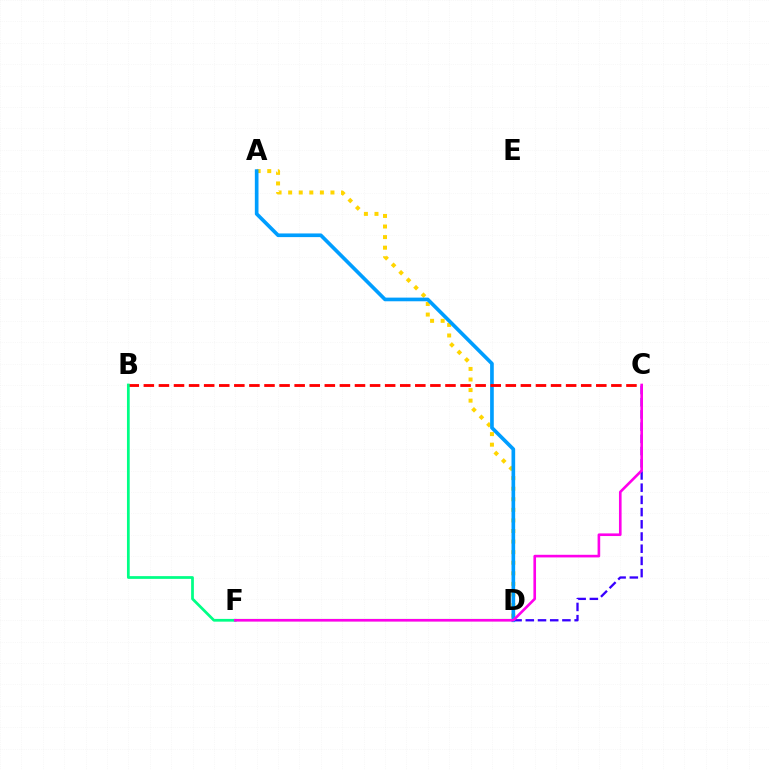{('D', 'F'): [{'color': '#4fff00', 'line_style': 'solid', 'thickness': 1.54}], ('A', 'D'): [{'color': '#ffd500', 'line_style': 'dotted', 'thickness': 2.87}, {'color': '#009eff', 'line_style': 'solid', 'thickness': 2.64}], ('C', 'D'): [{'color': '#3700ff', 'line_style': 'dashed', 'thickness': 1.66}], ('B', 'C'): [{'color': '#ff0000', 'line_style': 'dashed', 'thickness': 2.05}], ('B', 'F'): [{'color': '#00ff86', 'line_style': 'solid', 'thickness': 1.98}], ('C', 'F'): [{'color': '#ff00ed', 'line_style': 'solid', 'thickness': 1.89}]}